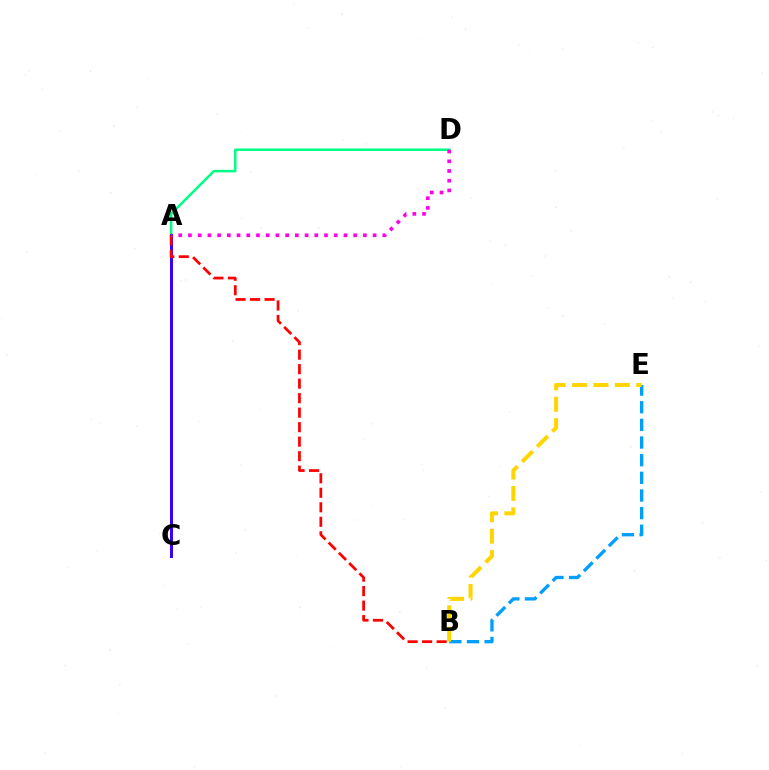{('A', 'C'): [{'color': '#4fff00', 'line_style': 'dotted', 'thickness': 2.13}, {'color': '#3700ff', 'line_style': 'solid', 'thickness': 2.15}], ('A', 'D'): [{'color': '#00ff86', 'line_style': 'solid', 'thickness': 1.81}, {'color': '#ff00ed', 'line_style': 'dotted', 'thickness': 2.64}], ('B', 'E'): [{'color': '#009eff', 'line_style': 'dashed', 'thickness': 2.4}, {'color': '#ffd500', 'line_style': 'dashed', 'thickness': 2.9}], ('A', 'B'): [{'color': '#ff0000', 'line_style': 'dashed', 'thickness': 1.97}]}